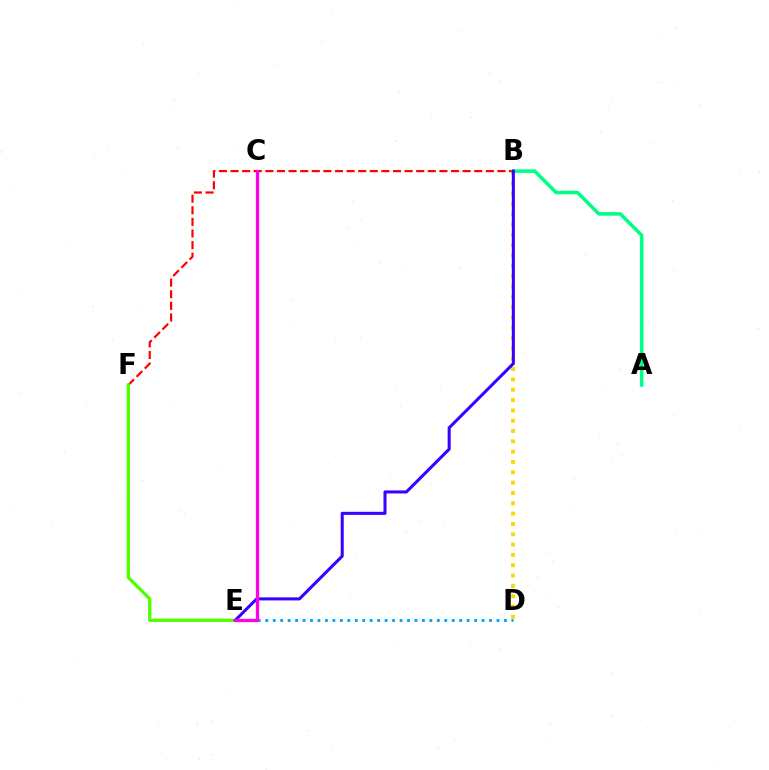{('D', 'E'): [{'color': '#009eff', 'line_style': 'dotted', 'thickness': 2.03}], ('B', 'D'): [{'color': '#ffd500', 'line_style': 'dotted', 'thickness': 2.8}], ('B', 'F'): [{'color': '#ff0000', 'line_style': 'dashed', 'thickness': 1.58}], ('A', 'B'): [{'color': '#00ff86', 'line_style': 'solid', 'thickness': 2.56}], ('E', 'F'): [{'color': '#4fff00', 'line_style': 'solid', 'thickness': 2.36}], ('B', 'E'): [{'color': '#3700ff', 'line_style': 'solid', 'thickness': 2.19}], ('C', 'E'): [{'color': '#ff00ed', 'line_style': 'solid', 'thickness': 2.37}]}